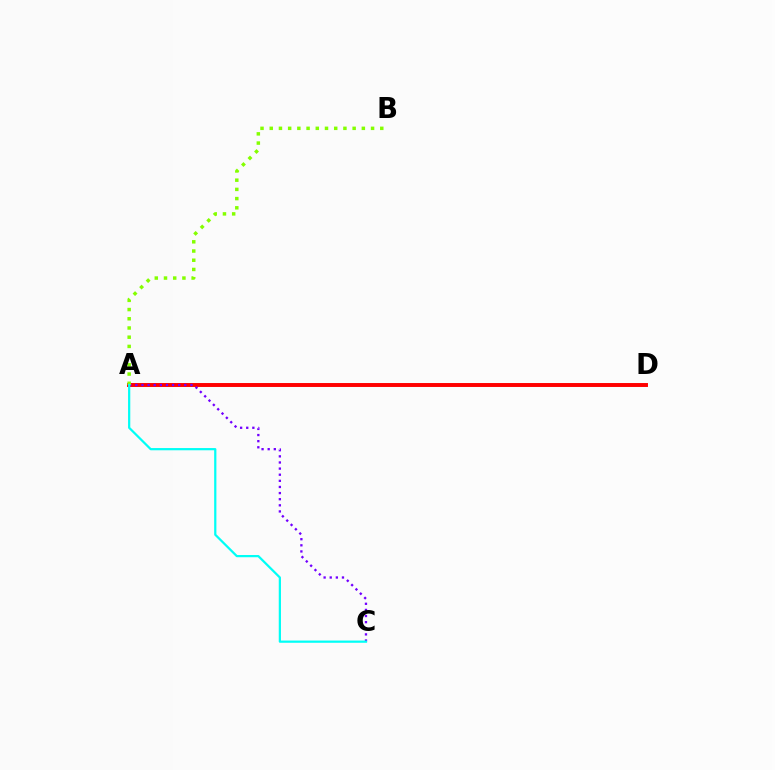{('A', 'D'): [{'color': '#ff0000', 'line_style': 'solid', 'thickness': 2.83}], ('A', 'C'): [{'color': '#7200ff', 'line_style': 'dotted', 'thickness': 1.66}, {'color': '#00fff6', 'line_style': 'solid', 'thickness': 1.6}], ('A', 'B'): [{'color': '#84ff00', 'line_style': 'dotted', 'thickness': 2.5}]}